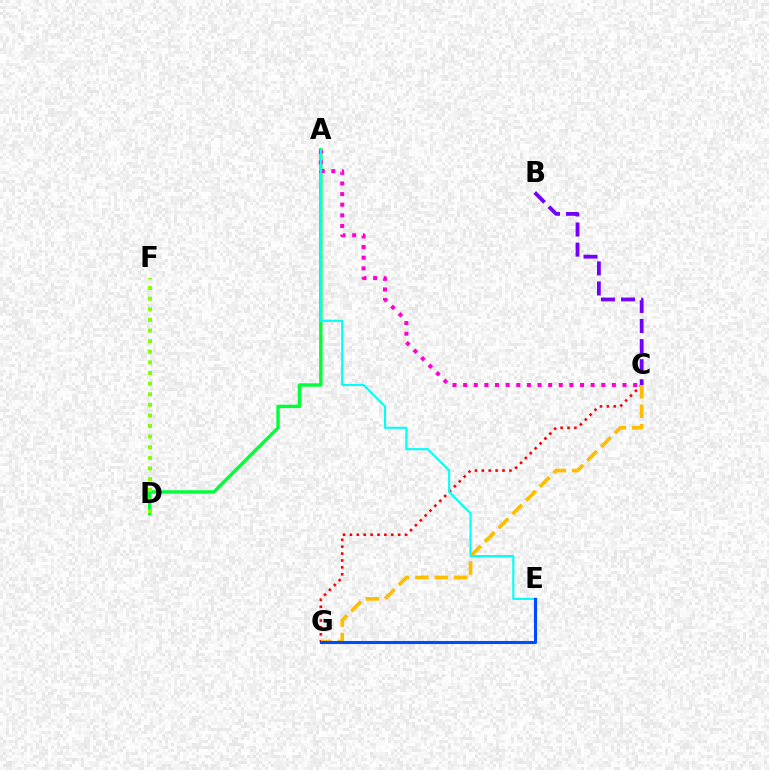{('C', 'G'): [{'color': '#ff0000', 'line_style': 'dotted', 'thickness': 1.87}, {'color': '#ffbd00', 'line_style': 'dashed', 'thickness': 2.64}], ('A', 'D'): [{'color': '#00ff39', 'line_style': 'solid', 'thickness': 2.45}], ('B', 'C'): [{'color': '#7200ff', 'line_style': 'dashed', 'thickness': 2.73}], ('D', 'F'): [{'color': '#84ff00', 'line_style': 'dotted', 'thickness': 2.88}], ('A', 'C'): [{'color': '#ff00cf', 'line_style': 'dotted', 'thickness': 2.89}], ('A', 'E'): [{'color': '#00fff6', 'line_style': 'solid', 'thickness': 1.52}], ('E', 'G'): [{'color': '#004bff', 'line_style': 'solid', 'thickness': 2.22}]}